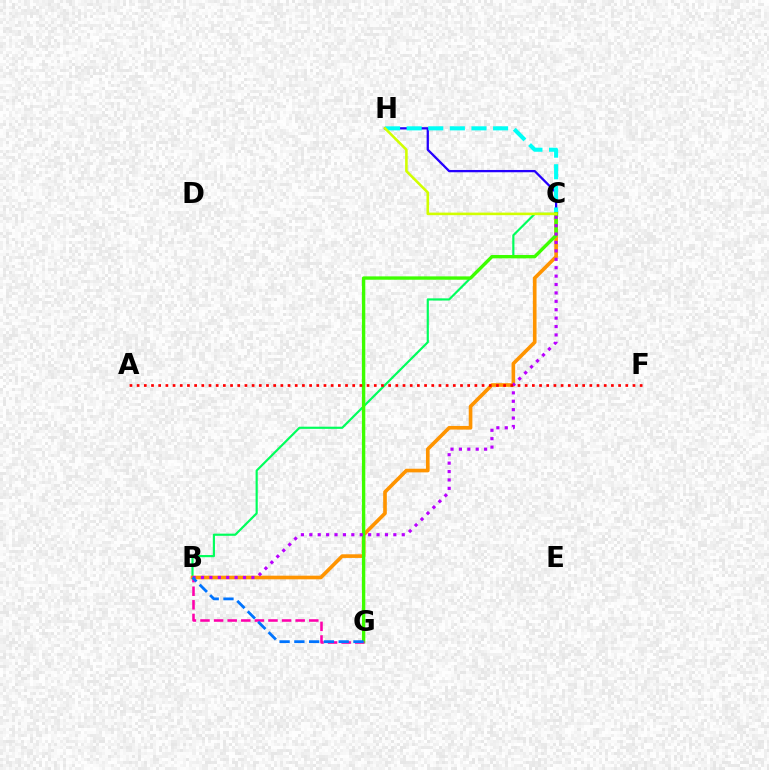{('C', 'H'): [{'color': '#2500ff', 'line_style': 'solid', 'thickness': 1.64}, {'color': '#00fff6', 'line_style': 'dashed', 'thickness': 2.94}, {'color': '#d1ff00', 'line_style': 'solid', 'thickness': 1.85}], ('B', 'C'): [{'color': '#00ff5c', 'line_style': 'solid', 'thickness': 1.56}, {'color': '#ff9400', 'line_style': 'solid', 'thickness': 2.62}, {'color': '#b900ff', 'line_style': 'dotted', 'thickness': 2.28}], ('C', 'G'): [{'color': '#3dff00', 'line_style': 'solid', 'thickness': 2.41}], ('B', 'G'): [{'color': '#ff00ac', 'line_style': 'dashed', 'thickness': 1.85}, {'color': '#0074ff', 'line_style': 'dashed', 'thickness': 2.01}], ('A', 'F'): [{'color': '#ff0000', 'line_style': 'dotted', 'thickness': 1.95}]}